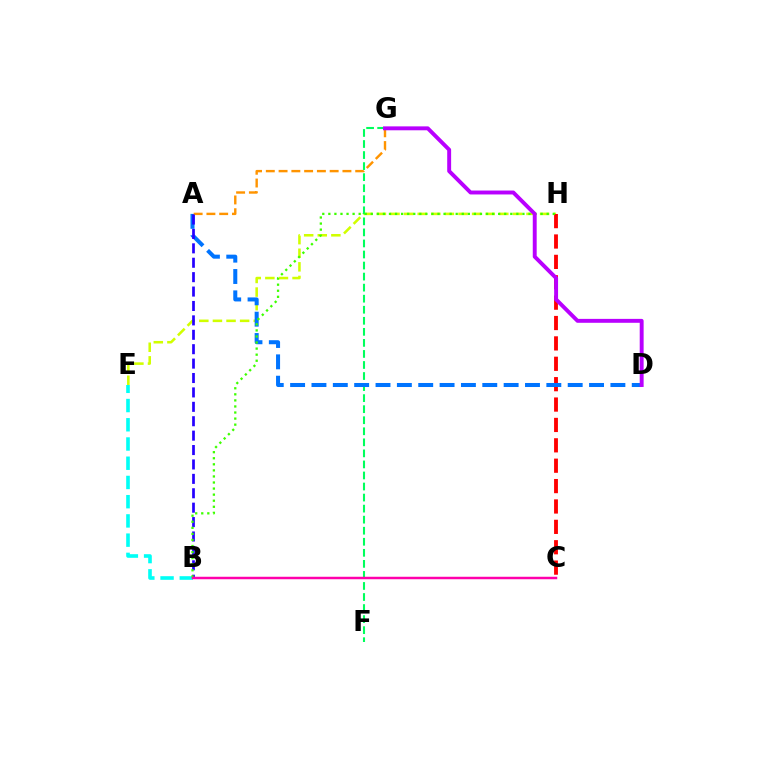{('B', 'E'): [{'color': '#00fff6', 'line_style': 'dashed', 'thickness': 2.61}], ('E', 'H'): [{'color': '#d1ff00', 'line_style': 'dashed', 'thickness': 1.85}], ('F', 'G'): [{'color': '#00ff5c', 'line_style': 'dashed', 'thickness': 1.5}], ('C', 'H'): [{'color': '#ff0000', 'line_style': 'dashed', 'thickness': 2.77}], ('A', 'D'): [{'color': '#0074ff', 'line_style': 'dashed', 'thickness': 2.9}], ('A', 'G'): [{'color': '#ff9400', 'line_style': 'dashed', 'thickness': 1.74}], ('A', 'B'): [{'color': '#2500ff', 'line_style': 'dashed', 'thickness': 1.96}], ('B', 'H'): [{'color': '#3dff00', 'line_style': 'dotted', 'thickness': 1.65}], ('D', 'G'): [{'color': '#b900ff', 'line_style': 'solid', 'thickness': 2.82}], ('B', 'C'): [{'color': '#ff00ac', 'line_style': 'solid', 'thickness': 1.79}]}